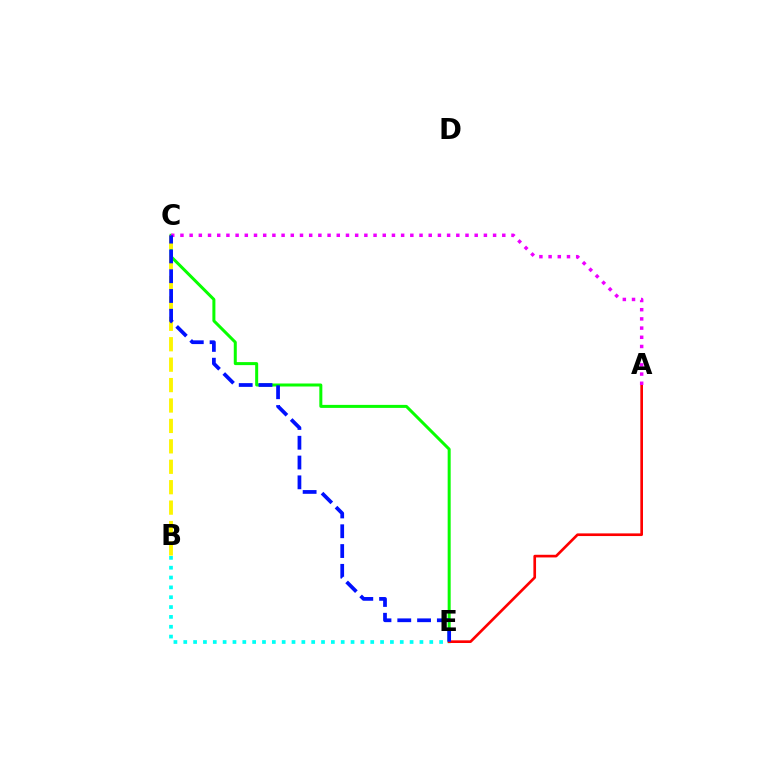{('C', 'E'): [{'color': '#08ff00', 'line_style': 'solid', 'thickness': 2.17}, {'color': '#0010ff', 'line_style': 'dashed', 'thickness': 2.69}], ('B', 'E'): [{'color': '#00fff6', 'line_style': 'dotted', 'thickness': 2.67}], ('A', 'E'): [{'color': '#ff0000', 'line_style': 'solid', 'thickness': 1.92}], ('B', 'C'): [{'color': '#fcf500', 'line_style': 'dashed', 'thickness': 2.77}], ('A', 'C'): [{'color': '#ee00ff', 'line_style': 'dotted', 'thickness': 2.5}]}